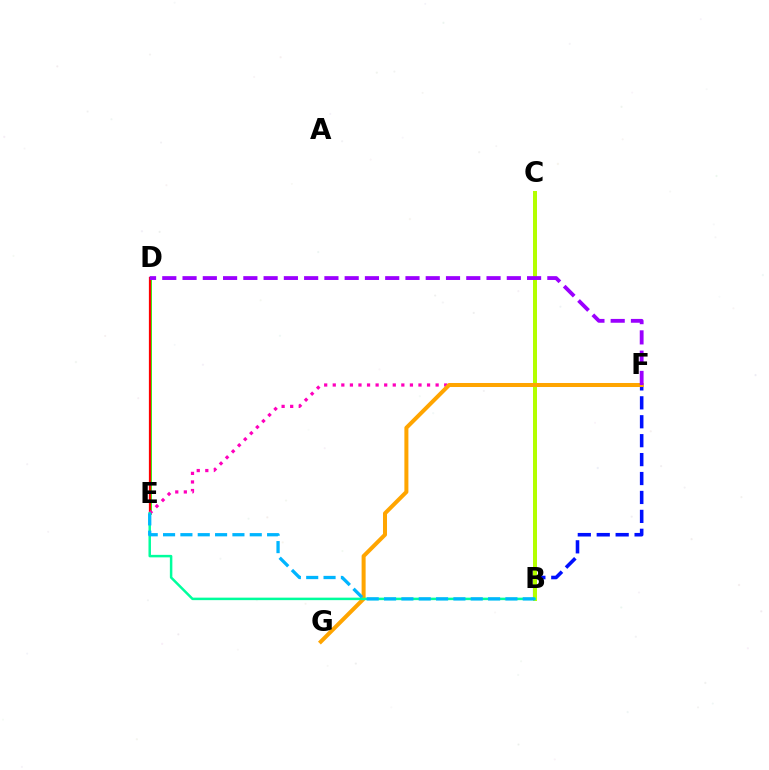{('B', 'F'): [{'color': '#0010ff', 'line_style': 'dashed', 'thickness': 2.57}], ('D', 'E'): [{'color': '#08ff00', 'line_style': 'solid', 'thickness': 1.95}, {'color': '#ff0000', 'line_style': 'solid', 'thickness': 1.61}], ('B', 'C'): [{'color': '#b3ff00', 'line_style': 'solid', 'thickness': 2.88}], ('E', 'F'): [{'color': '#ff00bd', 'line_style': 'dotted', 'thickness': 2.33}], ('F', 'G'): [{'color': '#ffa500', 'line_style': 'solid', 'thickness': 2.89}], ('B', 'E'): [{'color': '#00ff9d', 'line_style': 'solid', 'thickness': 1.79}, {'color': '#00b5ff', 'line_style': 'dashed', 'thickness': 2.36}], ('D', 'F'): [{'color': '#9b00ff', 'line_style': 'dashed', 'thickness': 2.75}]}